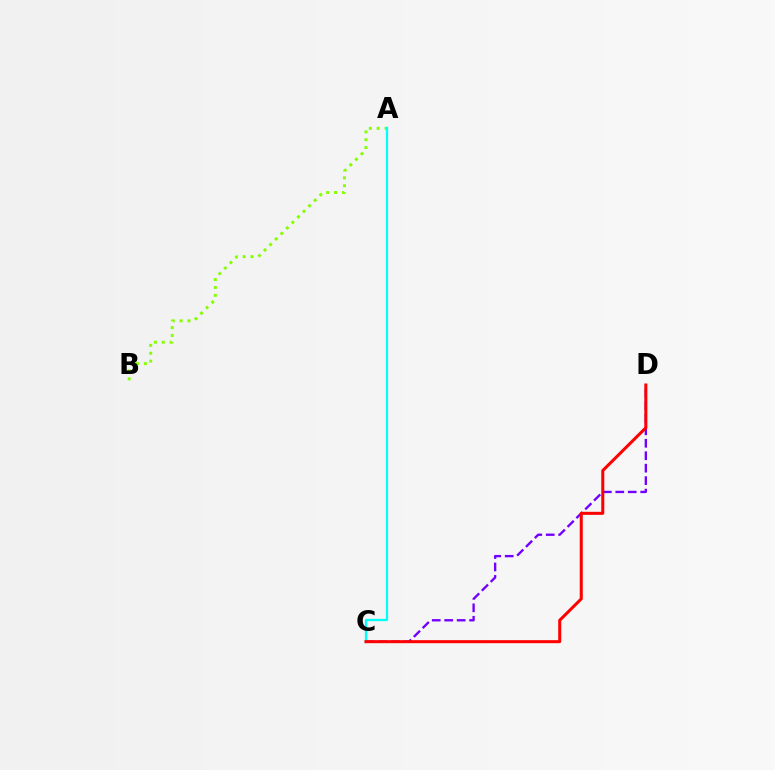{('A', 'B'): [{'color': '#84ff00', 'line_style': 'dotted', 'thickness': 2.13}], ('C', 'D'): [{'color': '#7200ff', 'line_style': 'dashed', 'thickness': 1.69}, {'color': '#ff0000', 'line_style': 'solid', 'thickness': 2.18}], ('A', 'C'): [{'color': '#00fff6', 'line_style': 'solid', 'thickness': 1.65}]}